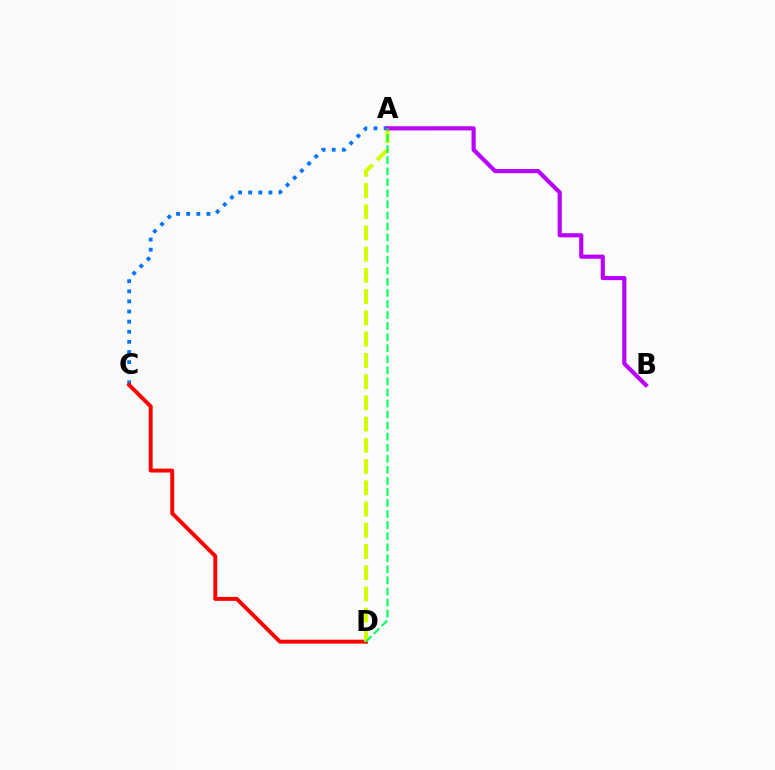{('A', 'C'): [{'color': '#0074ff', 'line_style': 'dotted', 'thickness': 2.75}], ('C', 'D'): [{'color': '#ff0000', 'line_style': 'solid', 'thickness': 2.83}], ('A', 'D'): [{'color': '#d1ff00', 'line_style': 'dashed', 'thickness': 2.88}, {'color': '#00ff5c', 'line_style': 'dashed', 'thickness': 1.5}], ('A', 'B'): [{'color': '#b900ff', 'line_style': 'solid', 'thickness': 2.99}]}